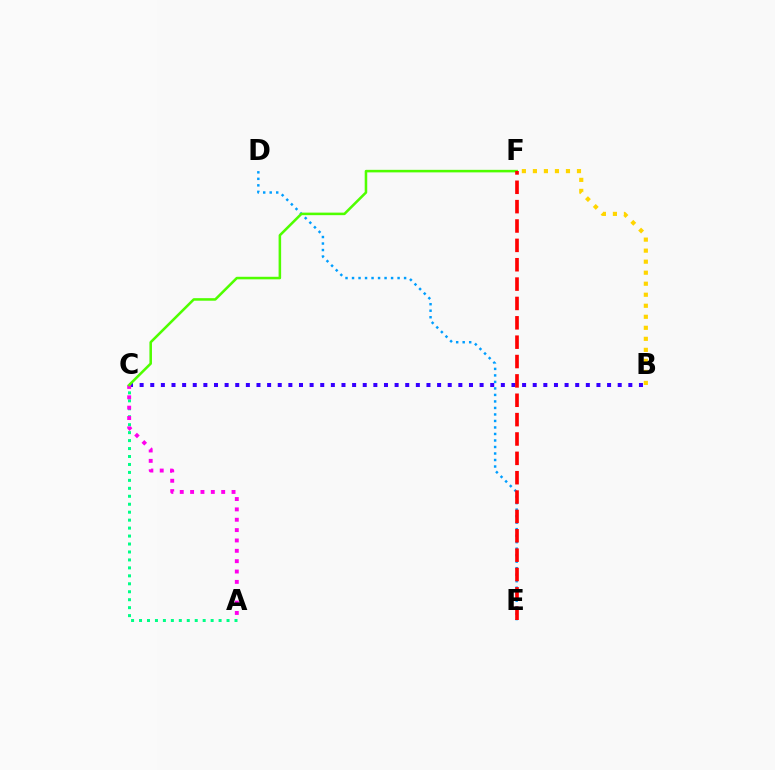{('A', 'C'): [{'color': '#00ff86', 'line_style': 'dotted', 'thickness': 2.16}, {'color': '#ff00ed', 'line_style': 'dotted', 'thickness': 2.81}], ('D', 'E'): [{'color': '#009eff', 'line_style': 'dotted', 'thickness': 1.77}], ('B', 'C'): [{'color': '#3700ff', 'line_style': 'dotted', 'thickness': 2.89}], ('B', 'F'): [{'color': '#ffd500', 'line_style': 'dotted', 'thickness': 2.99}], ('C', 'F'): [{'color': '#4fff00', 'line_style': 'solid', 'thickness': 1.83}], ('E', 'F'): [{'color': '#ff0000', 'line_style': 'dashed', 'thickness': 2.63}]}